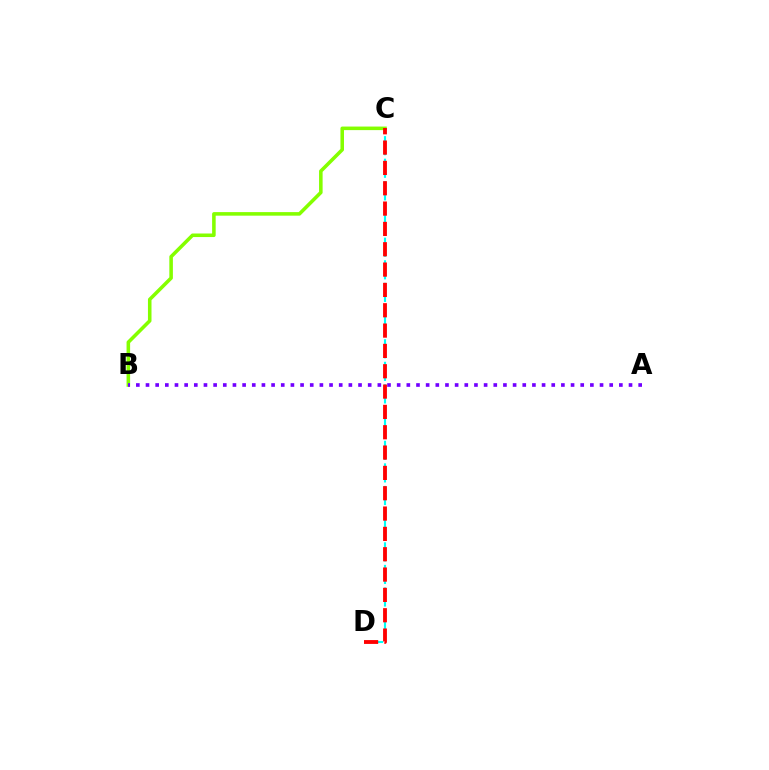{('B', 'C'): [{'color': '#84ff00', 'line_style': 'solid', 'thickness': 2.56}], ('C', 'D'): [{'color': '#00fff6', 'line_style': 'dashed', 'thickness': 1.53}, {'color': '#ff0000', 'line_style': 'dashed', 'thickness': 2.76}], ('A', 'B'): [{'color': '#7200ff', 'line_style': 'dotted', 'thickness': 2.62}]}